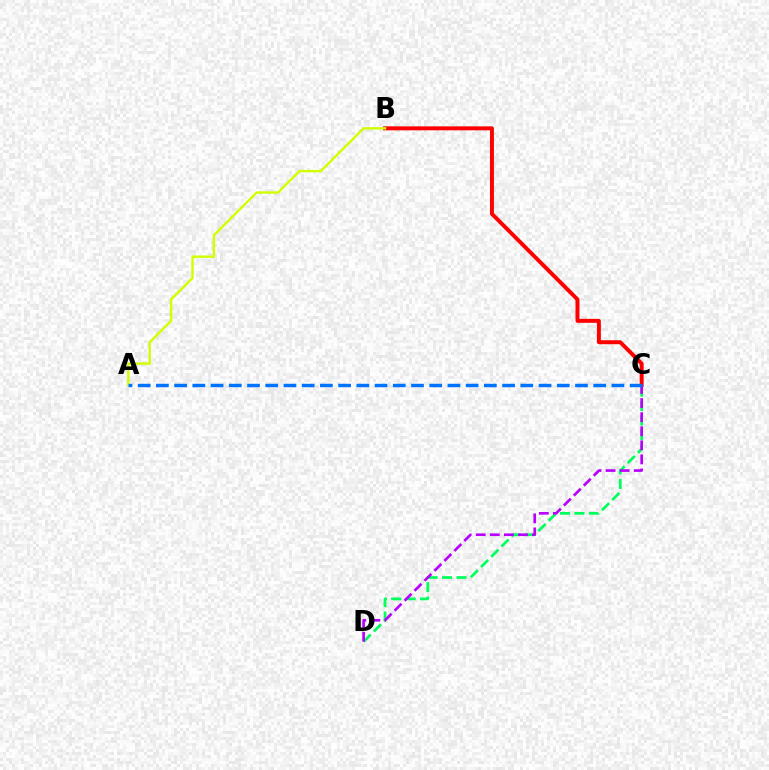{('B', 'C'): [{'color': '#ff0000', 'line_style': 'solid', 'thickness': 2.86}], ('C', 'D'): [{'color': '#00ff5c', 'line_style': 'dashed', 'thickness': 1.96}, {'color': '#b900ff', 'line_style': 'dashed', 'thickness': 1.91}], ('A', 'B'): [{'color': '#d1ff00', 'line_style': 'solid', 'thickness': 1.72}], ('A', 'C'): [{'color': '#0074ff', 'line_style': 'dashed', 'thickness': 2.48}]}